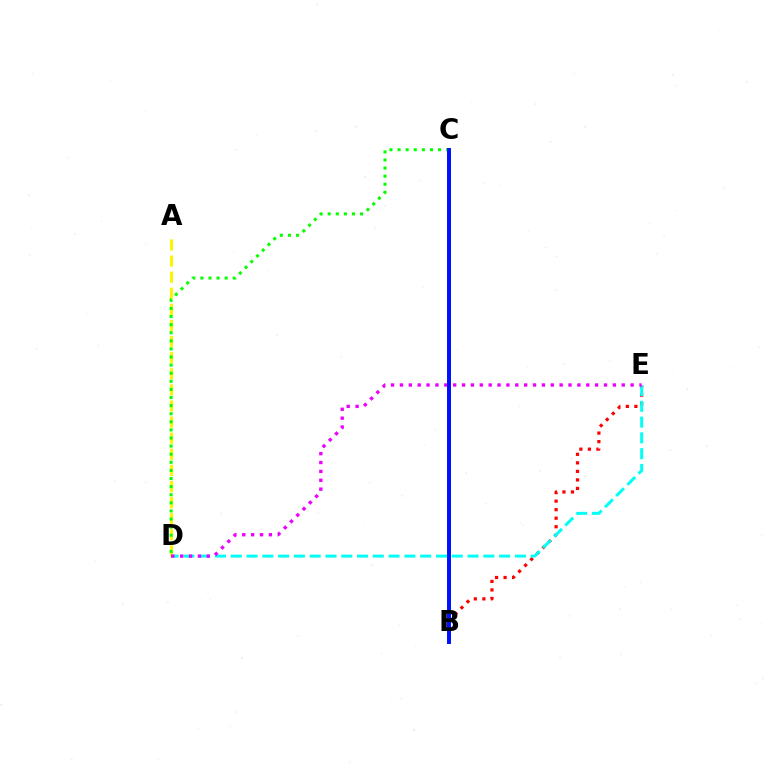{('B', 'E'): [{'color': '#ff0000', 'line_style': 'dotted', 'thickness': 2.32}], ('A', 'D'): [{'color': '#fcf500', 'line_style': 'dashed', 'thickness': 2.19}], ('D', 'E'): [{'color': '#00fff6', 'line_style': 'dashed', 'thickness': 2.14}, {'color': '#ee00ff', 'line_style': 'dotted', 'thickness': 2.41}], ('C', 'D'): [{'color': '#08ff00', 'line_style': 'dotted', 'thickness': 2.2}], ('B', 'C'): [{'color': '#0010ff', 'line_style': 'solid', 'thickness': 2.85}]}